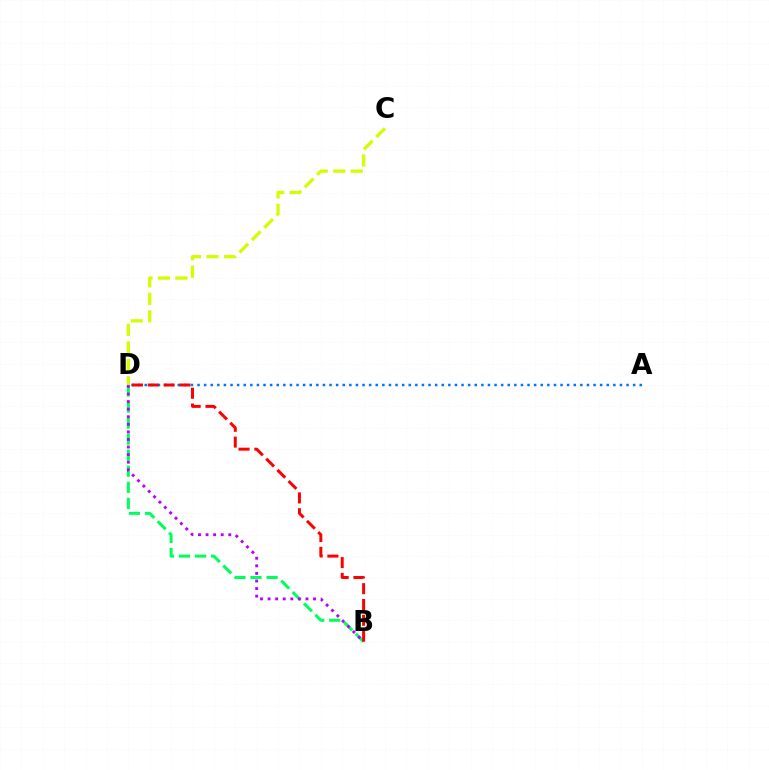{('A', 'D'): [{'color': '#0074ff', 'line_style': 'dotted', 'thickness': 1.79}], ('B', 'D'): [{'color': '#00ff5c', 'line_style': 'dashed', 'thickness': 2.18}, {'color': '#b900ff', 'line_style': 'dotted', 'thickness': 2.06}, {'color': '#ff0000', 'line_style': 'dashed', 'thickness': 2.15}], ('C', 'D'): [{'color': '#d1ff00', 'line_style': 'dashed', 'thickness': 2.37}]}